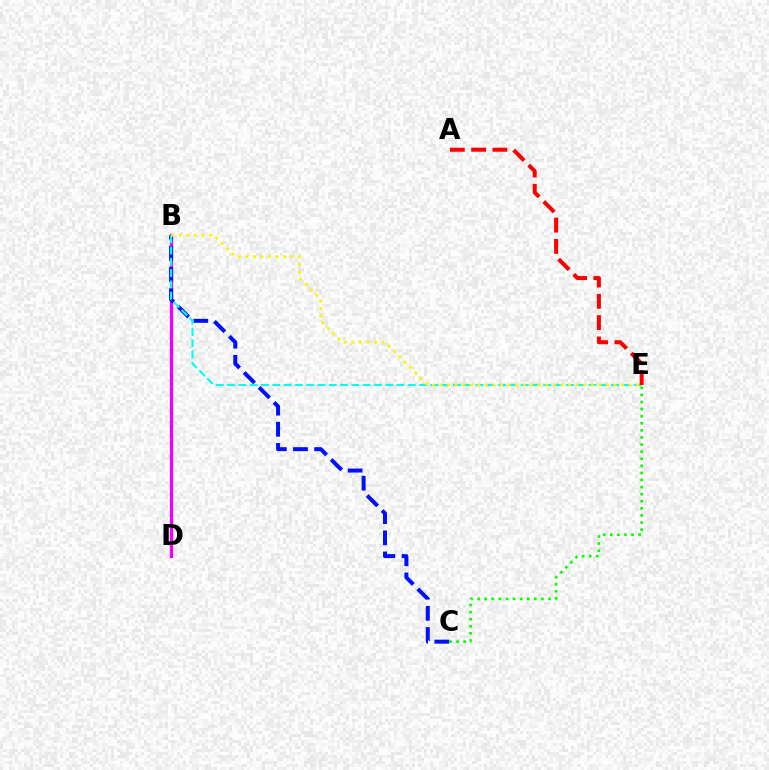{('B', 'D'): [{'color': '#ee00ff', 'line_style': 'solid', 'thickness': 2.36}], ('C', 'E'): [{'color': '#08ff00', 'line_style': 'dotted', 'thickness': 1.93}], ('B', 'C'): [{'color': '#0010ff', 'line_style': 'dashed', 'thickness': 2.87}], ('B', 'E'): [{'color': '#00fff6', 'line_style': 'dashed', 'thickness': 1.53}, {'color': '#fcf500', 'line_style': 'dotted', 'thickness': 2.06}], ('A', 'E'): [{'color': '#ff0000', 'line_style': 'dashed', 'thickness': 2.89}]}